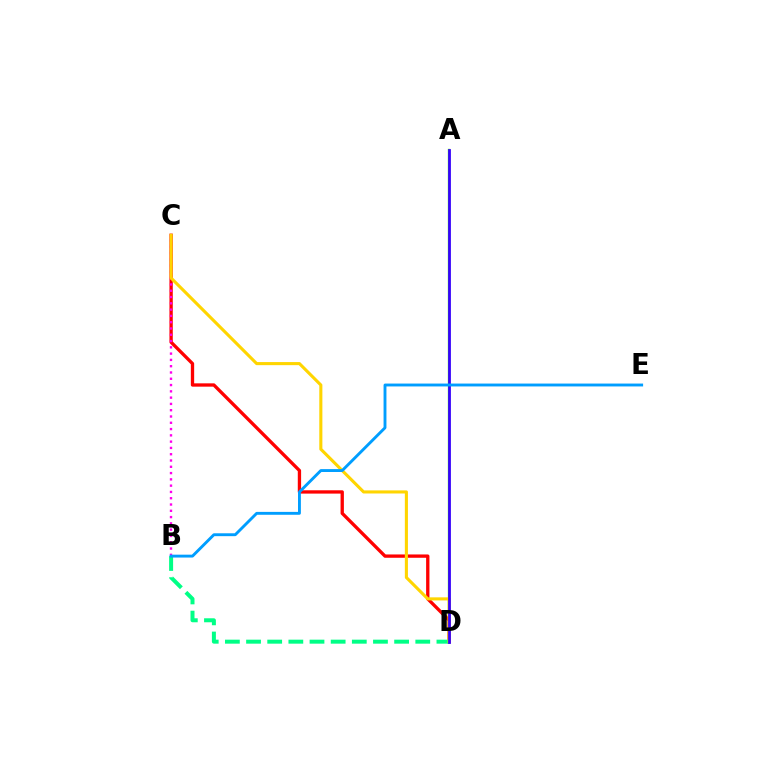{('C', 'D'): [{'color': '#ff0000', 'line_style': 'solid', 'thickness': 2.39}, {'color': '#ffd500', 'line_style': 'solid', 'thickness': 2.22}], ('B', 'C'): [{'color': '#ff00ed', 'line_style': 'dotted', 'thickness': 1.71}], ('B', 'D'): [{'color': '#00ff86', 'line_style': 'dashed', 'thickness': 2.87}], ('A', 'D'): [{'color': '#4fff00', 'line_style': 'solid', 'thickness': 1.69}, {'color': '#3700ff', 'line_style': 'solid', 'thickness': 2.0}], ('B', 'E'): [{'color': '#009eff', 'line_style': 'solid', 'thickness': 2.08}]}